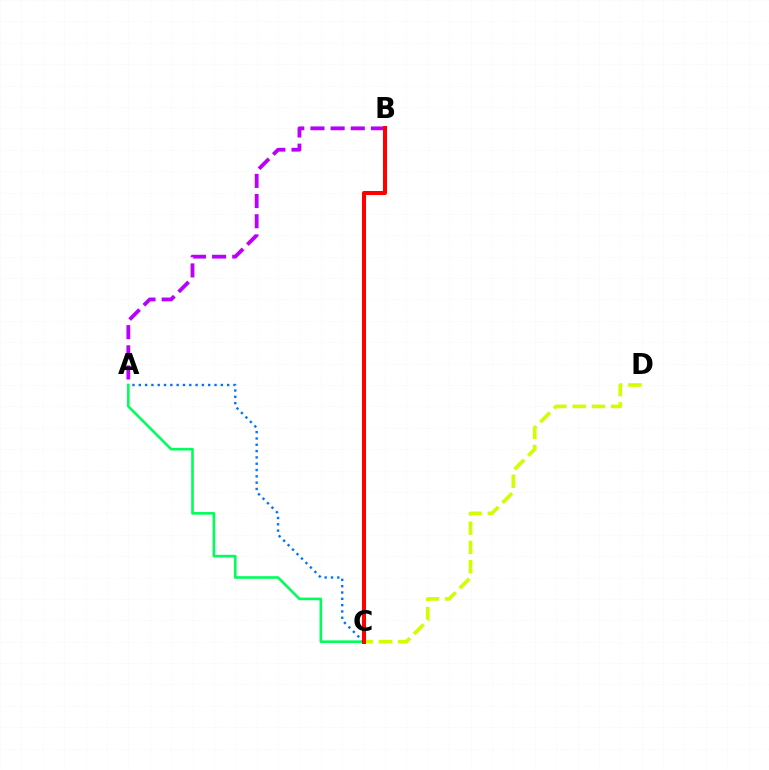{('A', 'B'): [{'color': '#b900ff', 'line_style': 'dashed', 'thickness': 2.74}], ('C', 'D'): [{'color': '#d1ff00', 'line_style': 'dashed', 'thickness': 2.62}], ('A', 'C'): [{'color': '#0074ff', 'line_style': 'dotted', 'thickness': 1.72}, {'color': '#00ff5c', 'line_style': 'solid', 'thickness': 1.88}], ('B', 'C'): [{'color': '#ff0000', 'line_style': 'solid', 'thickness': 2.91}]}